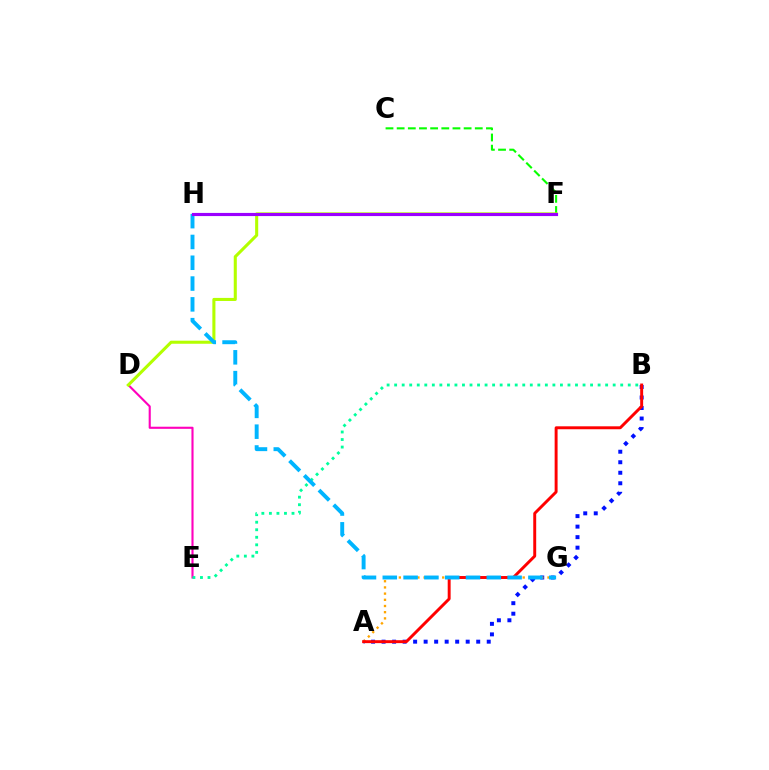{('D', 'E'): [{'color': '#ff00bd', 'line_style': 'solid', 'thickness': 1.52}], ('A', 'B'): [{'color': '#0010ff', 'line_style': 'dotted', 'thickness': 2.86}, {'color': '#ff0000', 'line_style': 'solid', 'thickness': 2.11}], ('C', 'F'): [{'color': '#08ff00', 'line_style': 'dashed', 'thickness': 1.52}], ('A', 'G'): [{'color': '#ffa500', 'line_style': 'dotted', 'thickness': 1.68}], ('D', 'F'): [{'color': '#b3ff00', 'line_style': 'solid', 'thickness': 2.21}], ('B', 'E'): [{'color': '#00ff9d', 'line_style': 'dotted', 'thickness': 2.05}], ('G', 'H'): [{'color': '#00b5ff', 'line_style': 'dashed', 'thickness': 2.83}], ('F', 'H'): [{'color': '#9b00ff', 'line_style': 'solid', 'thickness': 2.26}]}